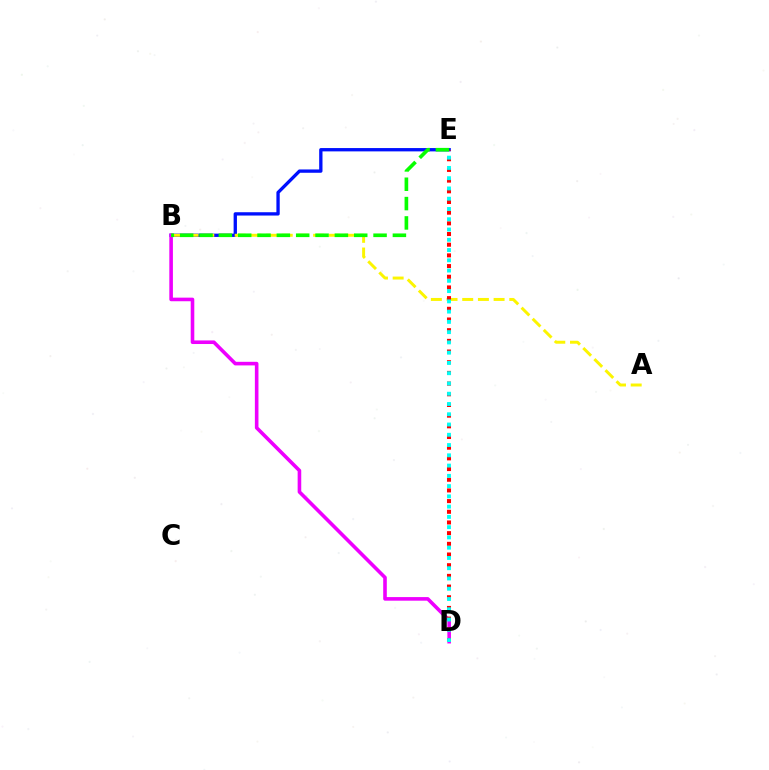{('B', 'E'): [{'color': '#0010ff', 'line_style': 'solid', 'thickness': 2.39}, {'color': '#08ff00', 'line_style': 'dashed', 'thickness': 2.63}], ('B', 'D'): [{'color': '#ee00ff', 'line_style': 'solid', 'thickness': 2.59}], ('A', 'B'): [{'color': '#fcf500', 'line_style': 'dashed', 'thickness': 2.13}], ('D', 'E'): [{'color': '#ff0000', 'line_style': 'dotted', 'thickness': 2.9}, {'color': '#00fff6', 'line_style': 'dotted', 'thickness': 2.79}]}